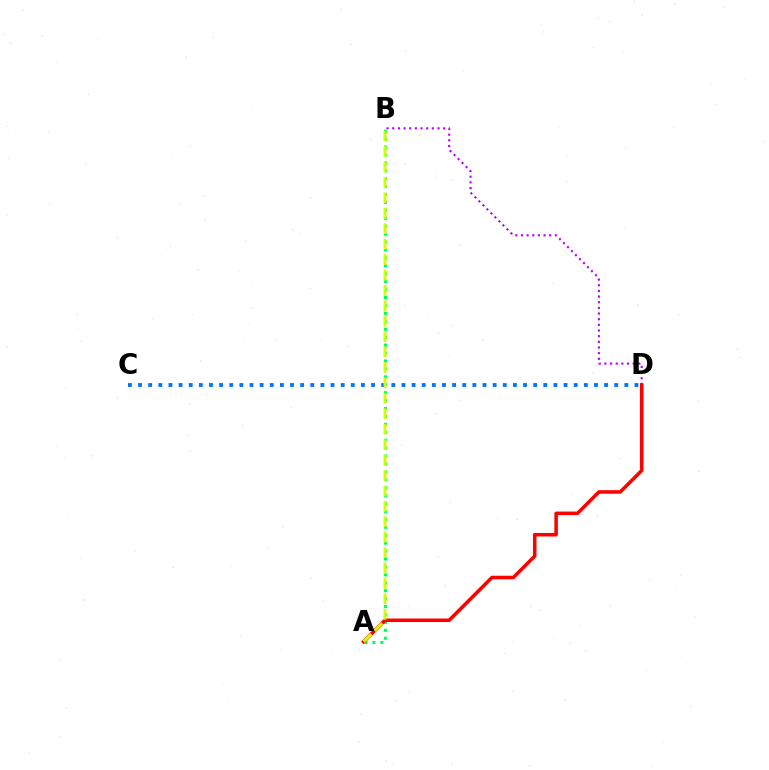{('A', 'B'): [{'color': '#00ff5c', 'line_style': 'dotted', 'thickness': 2.15}, {'color': '#d1ff00', 'line_style': 'dashed', 'thickness': 2.1}], ('C', 'D'): [{'color': '#0074ff', 'line_style': 'dotted', 'thickness': 2.75}], ('B', 'D'): [{'color': '#b900ff', 'line_style': 'dotted', 'thickness': 1.54}], ('A', 'D'): [{'color': '#ff0000', 'line_style': 'solid', 'thickness': 2.55}]}